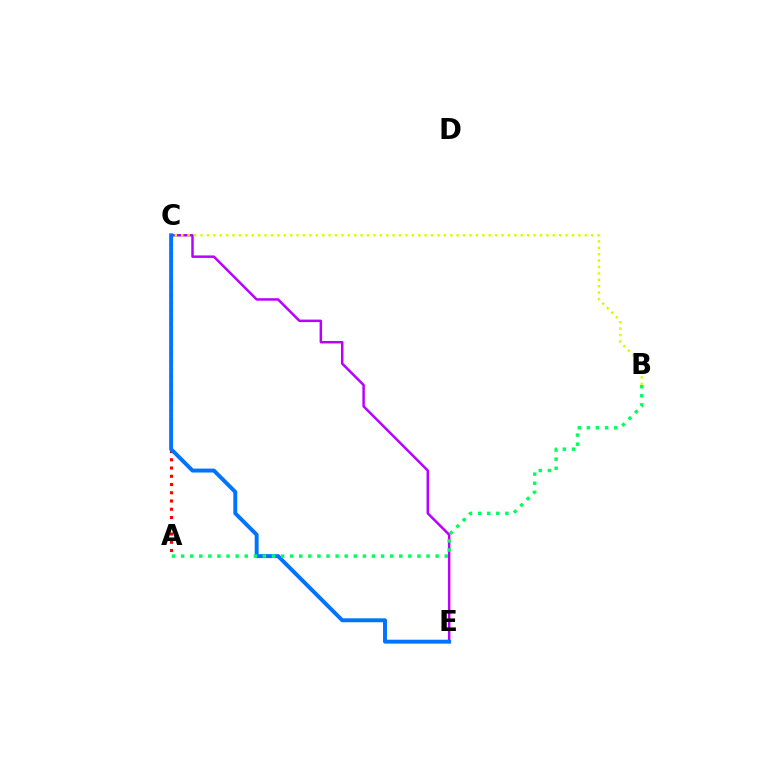{('C', 'E'): [{'color': '#b900ff', 'line_style': 'solid', 'thickness': 1.79}, {'color': '#0074ff', 'line_style': 'solid', 'thickness': 2.83}], ('B', 'C'): [{'color': '#d1ff00', 'line_style': 'dotted', 'thickness': 1.74}], ('A', 'C'): [{'color': '#ff0000', 'line_style': 'dotted', 'thickness': 2.24}], ('A', 'B'): [{'color': '#00ff5c', 'line_style': 'dotted', 'thickness': 2.47}]}